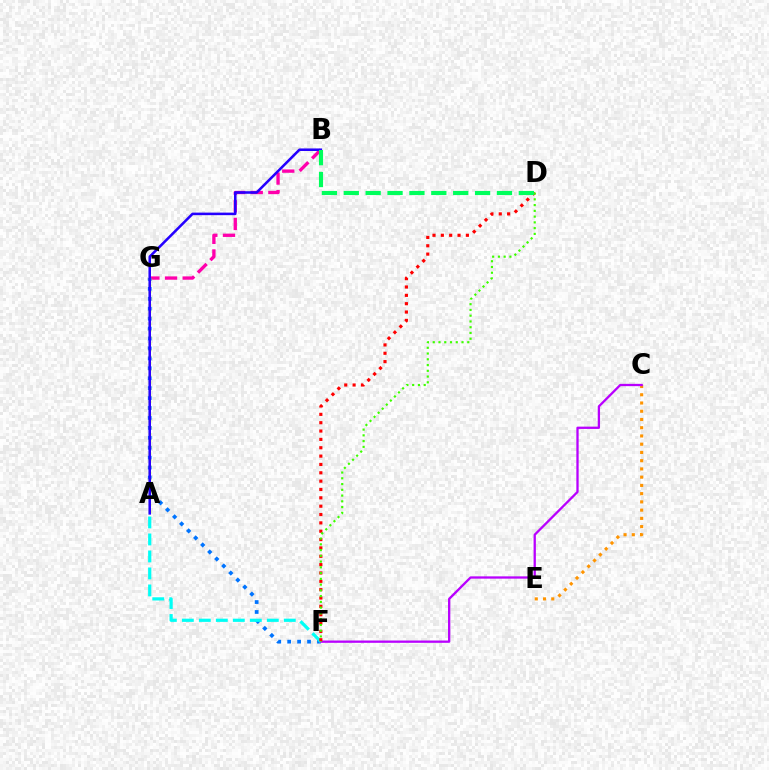{('B', 'G'): [{'color': '#ff00ac', 'line_style': 'dashed', 'thickness': 2.4}], ('C', 'E'): [{'color': '#ff9400', 'line_style': 'dotted', 'thickness': 2.24}], ('F', 'G'): [{'color': '#0074ff', 'line_style': 'dotted', 'thickness': 2.7}], ('A', 'G'): [{'color': '#d1ff00', 'line_style': 'dotted', 'thickness': 1.75}], ('C', 'F'): [{'color': '#b900ff', 'line_style': 'solid', 'thickness': 1.65}], ('A', 'F'): [{'color': '#00fff6', 'line_style': 'dashed', 'thickness': 2.31}], ('A', 'B'): [{'color': '#2500ff', 'line_style': 'solid', 'thickness': 1.84}], ('D', 'F'): [{'color': '#ff0000', 'line_style': 'dotted', 'thickness': 2.27}, {'color': '#3dff00', 'line_style': 'dotted', 'thickness': 1.56}], ('B', 'D'): [{'color': '#00ff5c', 'line_style': 'dashed', 'thickness': 2.97}]}